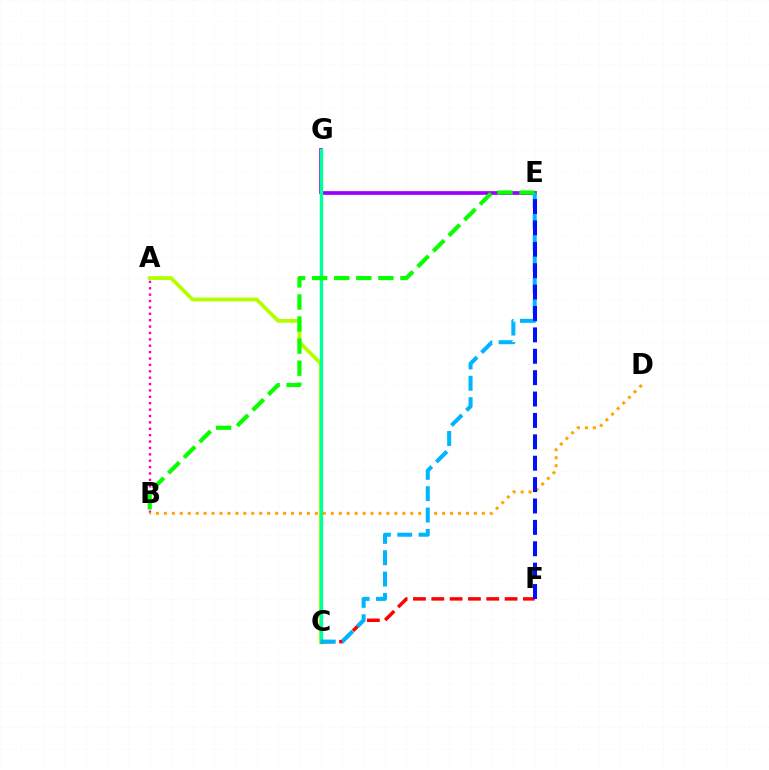{('E', 'G'): [{'color': '#9b00ff', 'line_style': 'solid', 'thickness': 2.69}], ('A', 'C'): [{'color': '#b3ff00', 'line_style': 'solid', 'thickness': 2.74}], ('C', 'G'): [{'color': '#00ff9d', 'line_style': 'solid', 'thickness': 2.46}], ('A', 'B'): [{'color': '#ff00bd', 'line_style': 'dotted', 'thickness': 1.74}], ('C', 'F'): [{'color': '#ff0000', 'line_style': 'dashed', 'thickness': 2.49}], ('B', 'D'): [{'color': '#ffa500', 'line_style': 'dotted', 'thickness': 2.16}], ('C', 'E'): [{'color': '#00b5ff', 'line_style': 'dashed', 'thickness': 2.9}], ('E', 'F'): [{'color': '#0010ff', 'line_style': 'dashed', 'thickness': 2.91}], ('B', 'E'): [{'color': '#08ff00', 'line_style': 'dashed', 'thickness': 3.0}]}